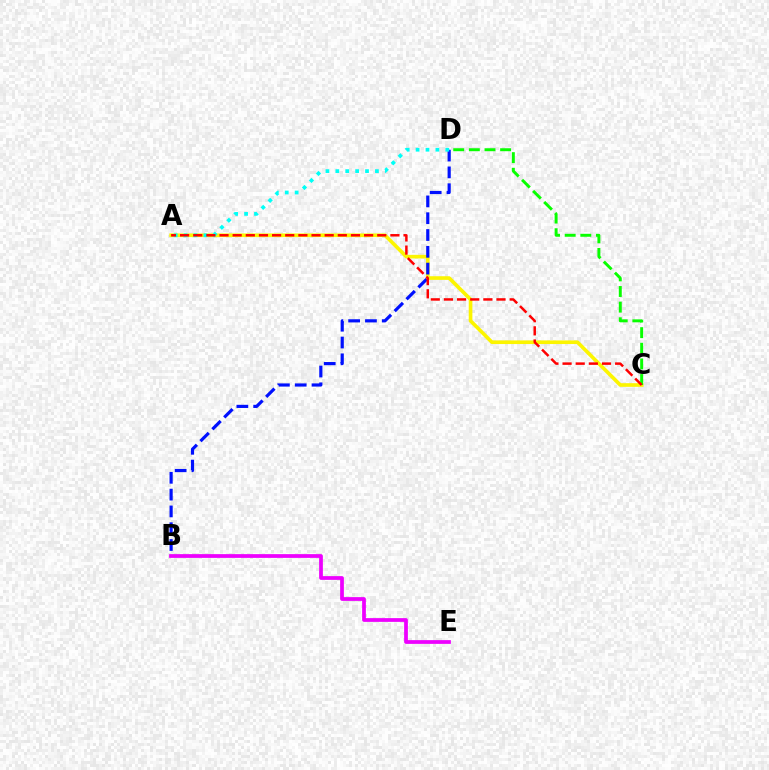{('A', 'C'): [{'color': '#fcf500', 'line_style': 'solid', 'thickness': 2.63}, {'color': '#ff0000', 'line_style': 'dashed', 'thickness': 1.79}], ('B', 'D'): [{'color': '#0010ff', 'line_style': 'dashed', 'thickness': 2.28}], ('A', 'D'): [{'color': '#00fff6', 'line_style': 'dotted', 'thickness': 2.69}], ('B', 'E'): [{'color': '#ee00ff', 'line_style': 'solid', 'thickness': 2.69}], ('C', 'D'): [{'color': '#08ff00', 'line_style': 'dashed', 'thickness': 2.12}]}